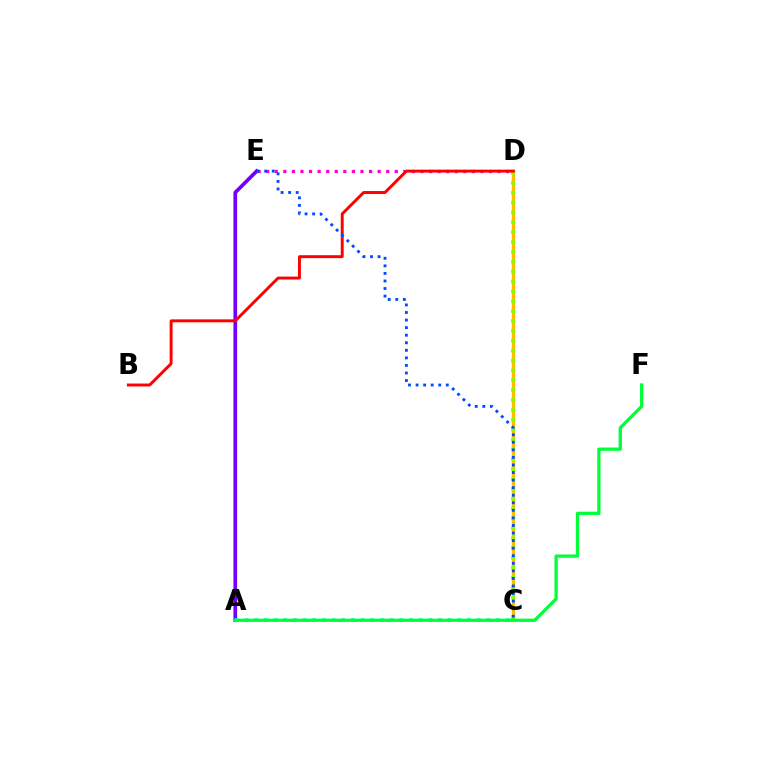{('A', 'E'): [{'color': '#7200ff', 'line_style': 'solid', 'thickness': 2.65}], ('A', 'C'): [{'color': '#00fff6', 'line_style': 'dotted', 'thickness': 2.63}], ('D', 'E'): [{'color': '#ff00cf', 'line_style': 'dotted', 'thickness': 2.33}], ('C', 'D'): [{'color': '#ffbd00', 'line_style': 'solid', 'thickness': 2.44}, {'color': '#84ff00', 'line_style': 'dotted', 'thickness': 2.68}], ('B', 'D'): [{'color': '#ff0000', 'line_style': 'solid', 'thickness': 2.11}], ('A', 'F'): [{'color': '#00ff39', 'line_style': 'solid', 'thickness': 2.36}], ('C', 'E'): [{'color': '#004bff', 'line_style': 'dotted', 'thickness': 2.05}]}